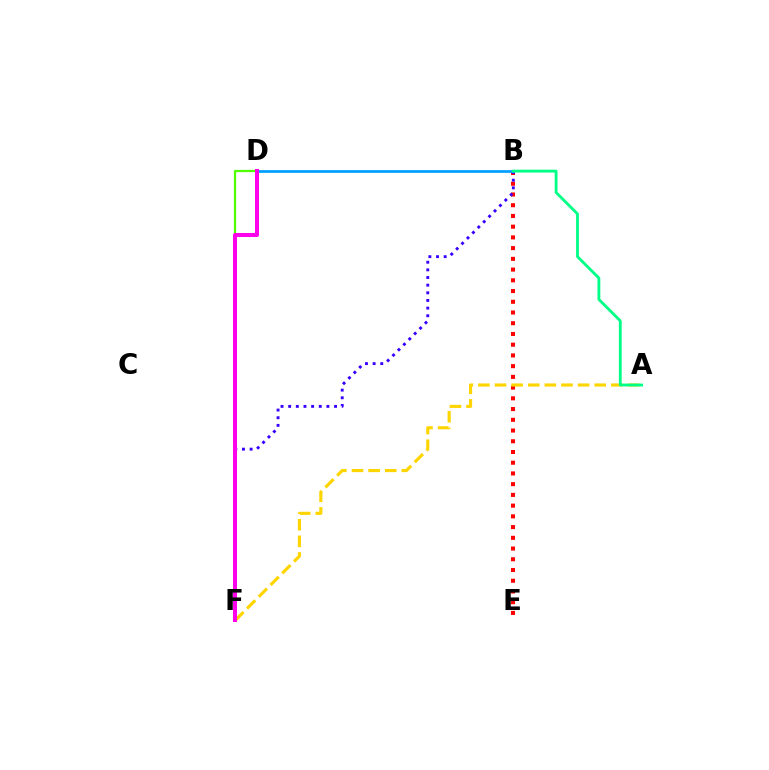{('B', 'E'): [{'color': '#ff0000', 'line_style': 'dotted', 'thickness': 2.92}], ('B', 'F'): [{'color': '#3700ff', 'line_style': 'dotted', 'thickness': 2.08}], ('B', 'D'): [{'color': '#009eff', 'line_style': 'solid', 'thickness': 1.96}], ('A', 'F'): [{'color': '#ffd500', 'line_style': 'dashed', 'thickness': 2.26}], ('D', 'F'): [{'color': '#4fff00', 'line_style': 'solid', 'thickness': 1.6}, {'color': '#ff00ed', 'line_style': 'solid', 'thickness': 2.89}], ('A', 'B'): [{'color': '#00ff86', 'line_style': 'solid', 'thickness': 2.04}]}